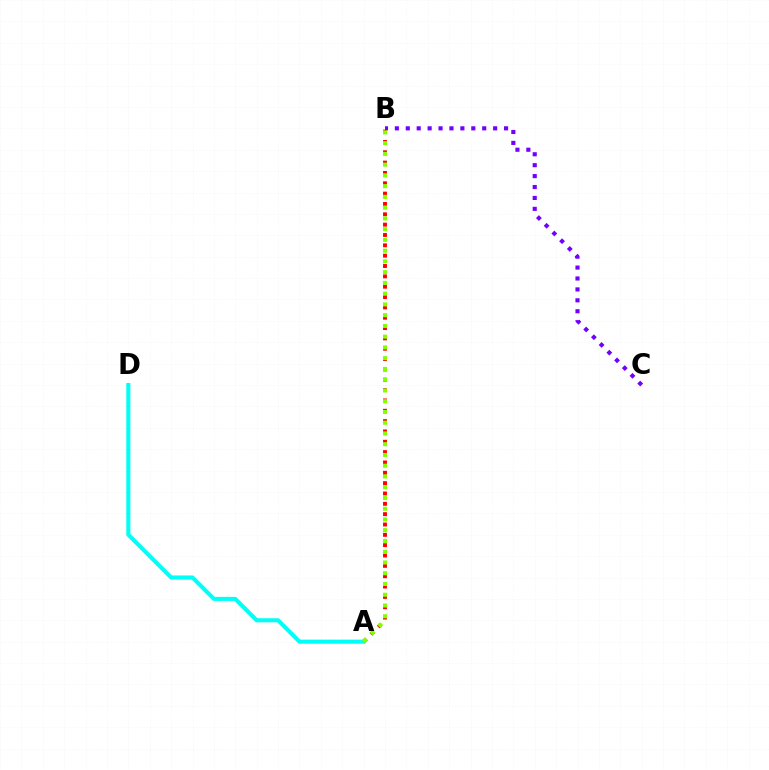{('B', 'C'): [{'color': '#7200ff', 'line_style': 'dotted', 'thickness': 2.97}], ('A', 'B'): [{'color': '#ff0000', 'line_style': 'dotted', 'thickness': 2.81}, {'color': '#84ff00', 'line_style': 'dotted', 'thickness': 2.92}], ('A', 'D'): [{'color': '#00fff6', 'line_style': 'solid', 'thickness': 2.93}]}